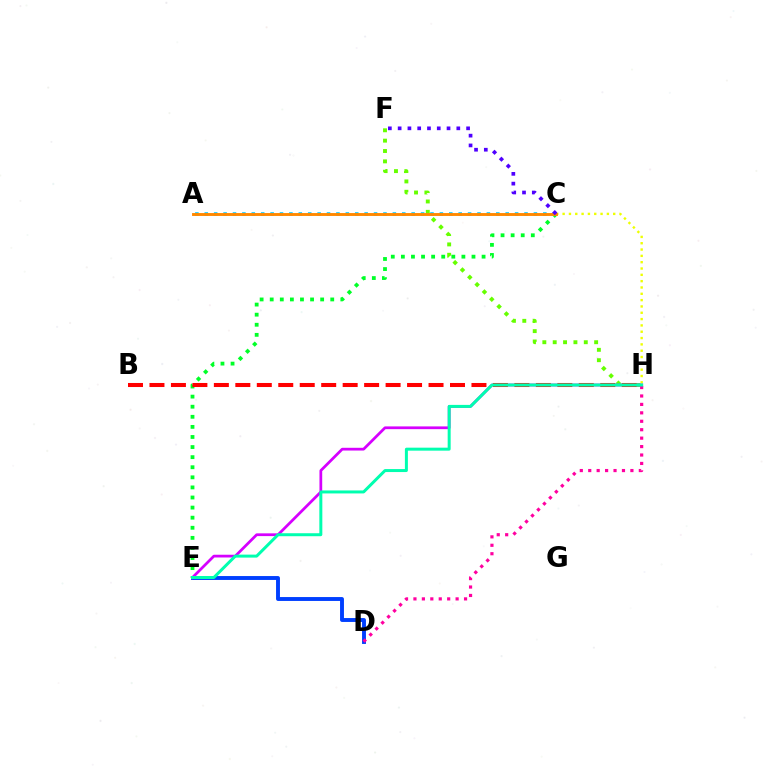{('C', 'E'): [{'color': '#00ff27', 'line_style': 'dotted', 'thickness': 2.74}], ('A', 'C'): [{'color': '#00c7ff', 'line_style': 'dotted', 'thickness': 2.56}, {'color': '#ff8800', 'line_style': 'solid', 'thickness': 2.09}], ('D', 'E'): [{'color': '#003fff', 'line_style': 'solid', 'thickness': 2.8}], ('F', 'H'): [{'color': '#66ff00', 'line_style': 'dotted', 'thickness': 2.81}], ('C', 'H'): [{'color': '#eeff00', 'line_style': 'dotted', 'thickness': 1.72}], ('E', 'H'): [{'color': '#d600ff', 'line_style': 'solid', 'thickness': 1.98}, {'color': '#00ffaf', 'line_style': 'solid', 'thickness': 2.15}], ('D', 'H'): [{'color': '#ff00a0', 'line_style': 'dotted', 'thickness': 2.29}], ('B', 'H'): [{'color': '#ff0000', 'line_style': 'dashed', 'thickness': 2.92}], ('C', 'F'): [{'color': '#4f00ff', 'line_style': 'dotted', 'thickness': 2.66}]}